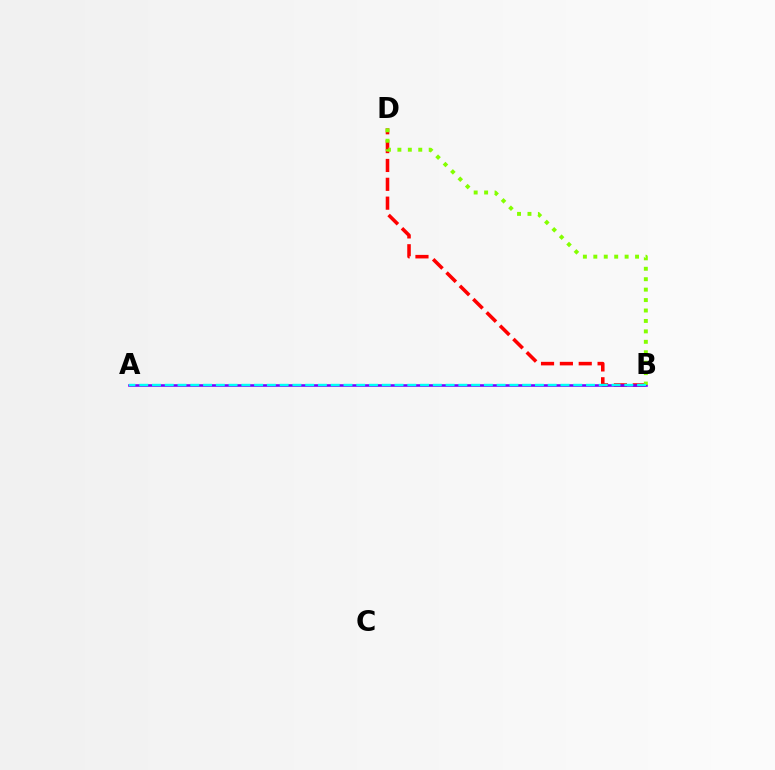{('B', 'D'): [{'color': '#ff0000', 'line_style': 'dashed', 'thickness': 2.56}, {'color': '#84ff00', 'line_style': 'dotted', 'thickness': 2.84}], ('A', 'B'): [{'color': '#7200ff', 'line_style': 'solid', 'thickness': 1.85}, {'color': '#00fff6', 'line_style': 'dashed', 'thickness': 1.73}]}